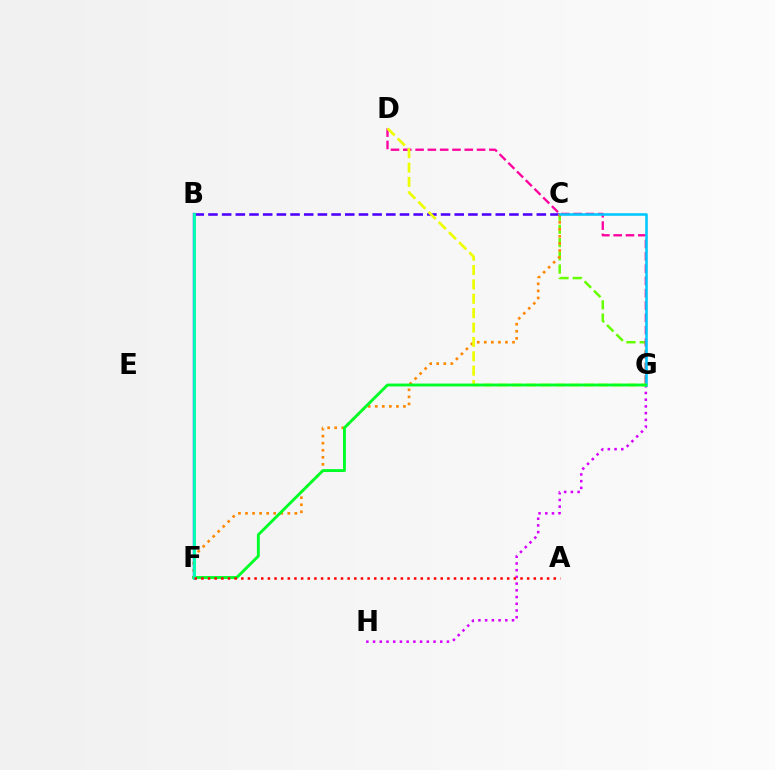{('B', 'C'): [{'color': '#4f00ff', 'line_style': 'dashed', 'thickness': 1.86}], ('C', 'G'): [{'color': '#66ff00', 'line_style': 'dashed', 'thickness': 1.8}, {'color': '#00c7ff', 'line_style': 'solid', 'thickness': 1.86}], ('G', 'H'): [{'color': '#d600ff', 'line_style': 'dotted', 'thickness': 1.82}], ('C', 'F'): [{'color': '#ff8800', 'line_style': 'dotted', 'thickness': 1.92}], ('D', 'G'): [{'color': '#ff00a0', 'line_style': 'dashed', 'thickness': 1.67}, {'color': '#eeff00', 'line_style': 'dashed', 'thickness': 1.95}], ('B', 'F'): [{'color': '#003fff', 'line_style': 'solid', 'thickness': 1.74}, {'color': '#00ffaf', 'line_style': 'solid', 'thickness': 2.06}], ('F', 'G'): [{'color': '#00ff27', 'line_style': 'solid', 'thickness': 2.07}], ('A', 'F'): [{'color': '#ff0000', 'line_style': 'dotted', 'thickness': 1.81}]}